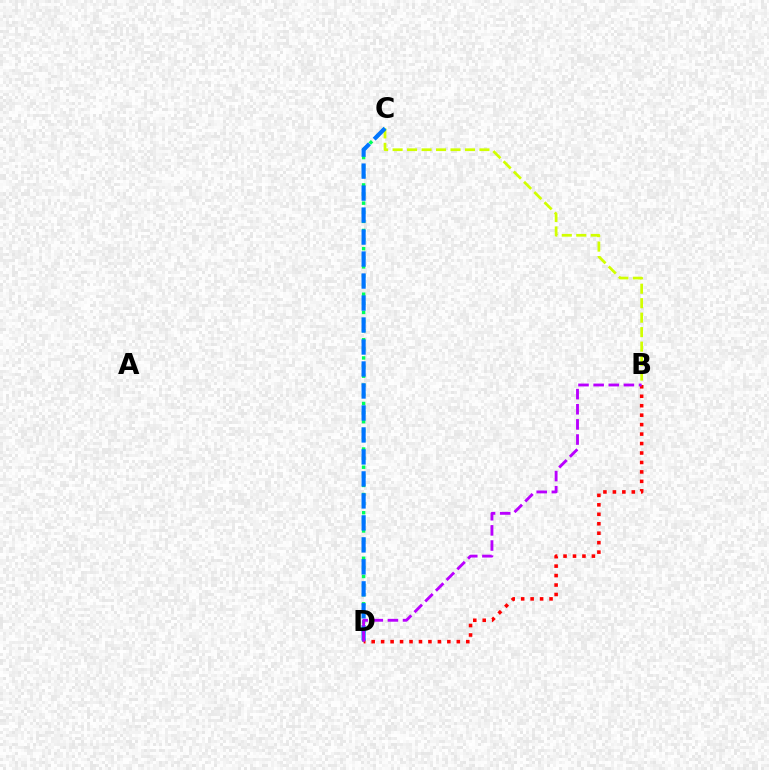{('B', 'C'): [{'color': '#d1ff00', 'line_style': 'dashed', 'thickness': 1.97}], ('C', 'D'): [{'color': '#00ff5c', 'line_style': 'dotted', 'thickness': 2.47}, {'color': '#0074ff', 'line_style': 'dashed', 'thickness': 2.99}], ('B', 'D'): [{'color': '#ff0000', 'line_style': 'dotted', 'thickness': 2.57}, {'color': '#b900ff', 'line_style': 'dashed', 'thickness': 2.06}]}